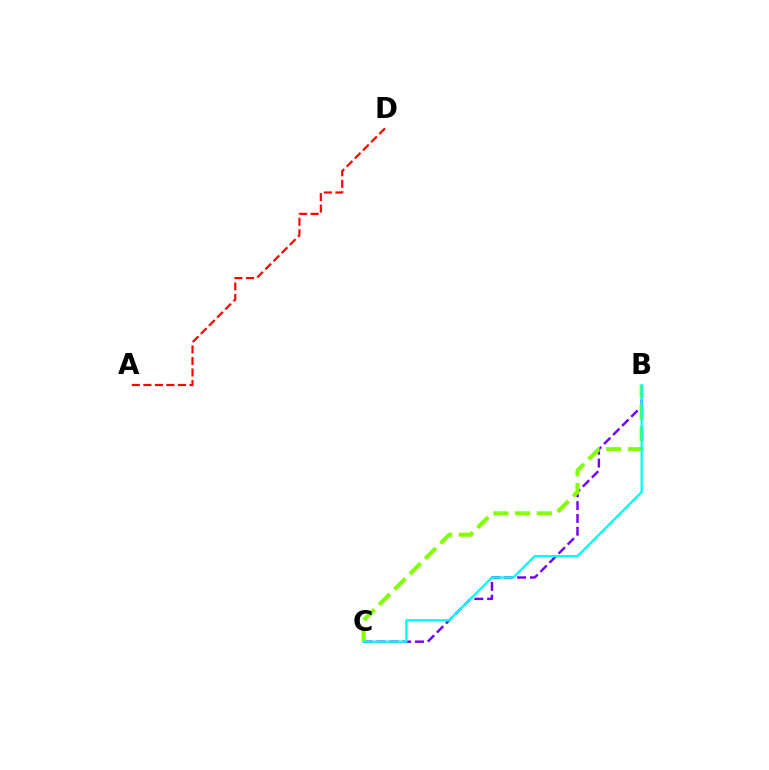{('A', 'D'): [{'color': '#ff0000', 'line_style': 'dashed', 'thickness': 1.57}], ('B', 'C'): [{'color': '#7200ff', 'line_style': 'dashed', 'thickness': 1.74}, {'color': '#84ff00', 'line_style': 'dashed', 'thickness': 2.95}, {'color': '#00fff6', 'line_style': 'solid', 'thickness': 1.66}]}